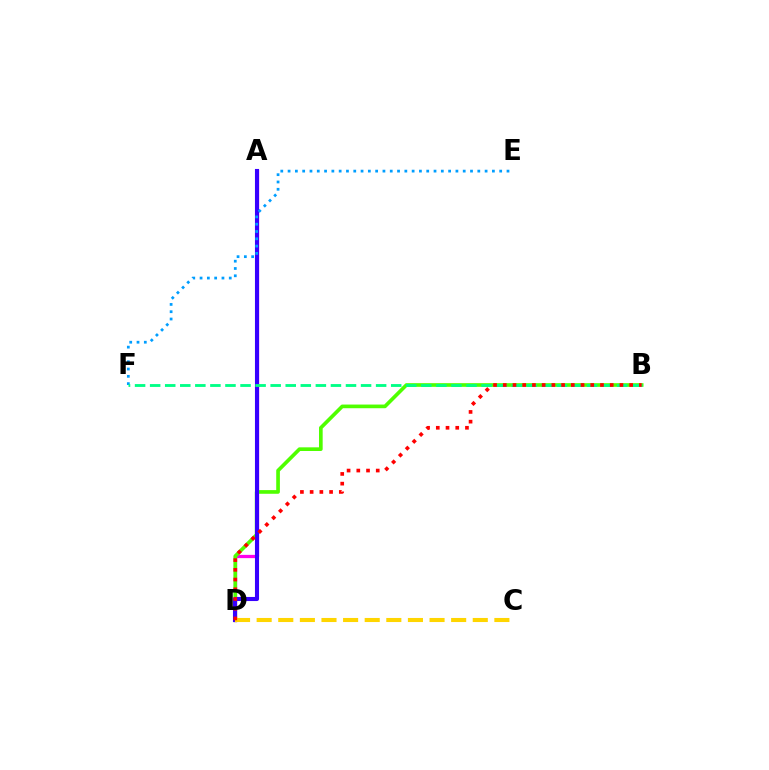{('A', 'D'): [{'color': '#ff00ed', 'line_style': 'solid', 'thickness': 2.35}, {'color': '#3700ff', 'line_style': 'solid', 'thickness': 2.94}], ('B', 'D'): [{'color': '#4fff00', 'line_style': 'solid', 'thickness': 2.64}, {'color': '#ff0000', 'line_style': 'dotted', 'thickness': 2.64}], ('E', 'F'): [{'color': '#009eff', 'line_style': 'dotted', 'thickness': 1.98}], ('B', 'F'): [{'color': '#00ff86', 'line_style': 'dashed', 'thickness': 2.05}], ('C', 'D'): [{'color': '#ffd500', 'line_style': 'dashed', 'thickness': 2.94}]}